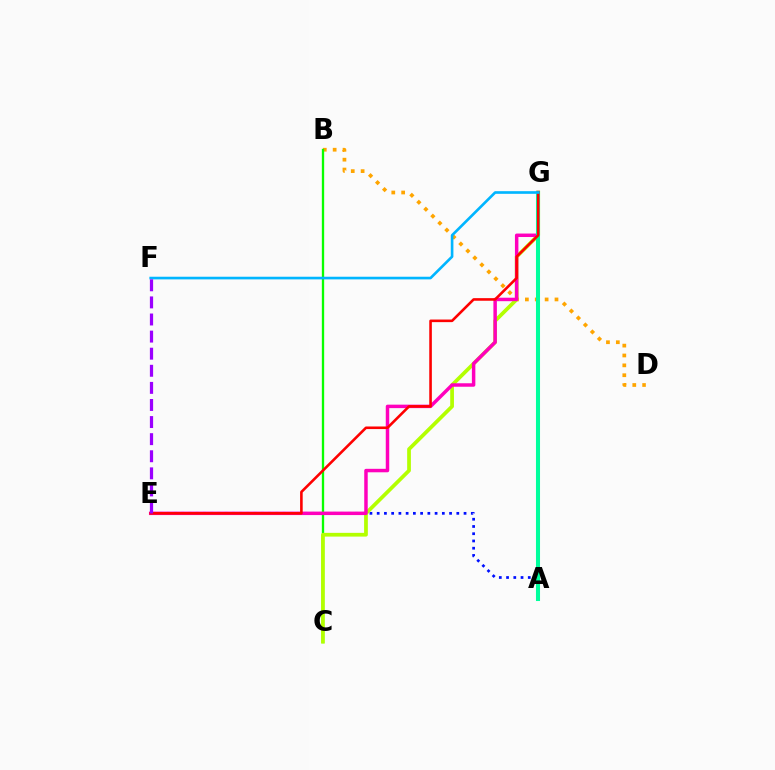{('B', 'D'): [{'color': '#ffa500', 'line_style': 'dotted', 'thickness': 2.68}], ('A', 'E'): [{'color': '#0010ff', 'line_style': 'dotted', 'thickness': 1.97}], ('B', 'C'): [{'color': '#08ff00', 'line_style': 'solid', 'thickness': 1.68}], ('C', 'G'): [{'color': '#b3ff00', 'line_style': 'solid', 'thickness': 2.69}], ('E', 'G'): [{'color': '#ff00bd', 'line_style': 'solid', 'thickness': 2.5}, {'color': '#ff0000', 'line_style': 'solid', 'thickness': 1.87}], ('A', 'G'): [{'color': '#00ff9d', 'line_style': 'solid', 'thickness': 2.93}], ('F', 'G'): [{'color': '#00b5ff', 'line_style': 'solid', 'thickness': 1.91}], ('E', 'F'): [{'color': '#9b00ff', 'line_style': 'dashed', 'thickness': 2.32}]}